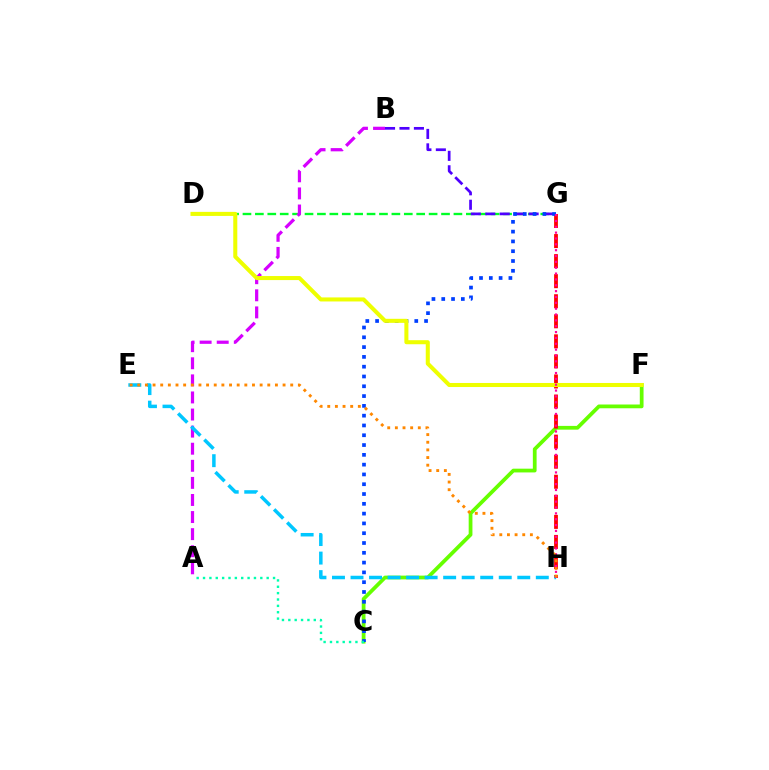{('D', 'G'): [{'color': '#00ff27', 'line_style': 'dashed', 'thickness': 1.69}], ('C', 'F'): [{'color': '#66ff00', 'line_style': 'solid', 'thickness': 2.71}], ('G', 'H'): [{'color': '#ff0000', 'line_style': 'dashed', 'thickness': 2.72}, {'color': '#ff00a0', 'line_style': 'dotted', 'thickness': 1.59}], ('B', 'G'): [{'color': '#4f00ff', 'line_style': 'dashed', 'thickness': 1.96}], ('C', 'G'): [{'color': '#003fff', 'line_style': 'dotted', 'thickness': 2.66}], ('A', 'B'): [{'color': '#d600ff', 'line_style': 'dashed', 'thickness': 2.32}], ('E', 'H'): [{'color': '#00c7ff', 'line_style': 'dashed', 'thickness': 2.52}, {'color': '#ff8800', 'line_style': 'dotted', 'thickness': 2.08}], ('D', 'F'): [{'color': '#eeff00', 'line_style': 'solid', 'thickness': 2.91}], ('A', 'C'): [{'color': '#00ffaf', 'line_style': 'dotted', 'thickness': 1.73}]}